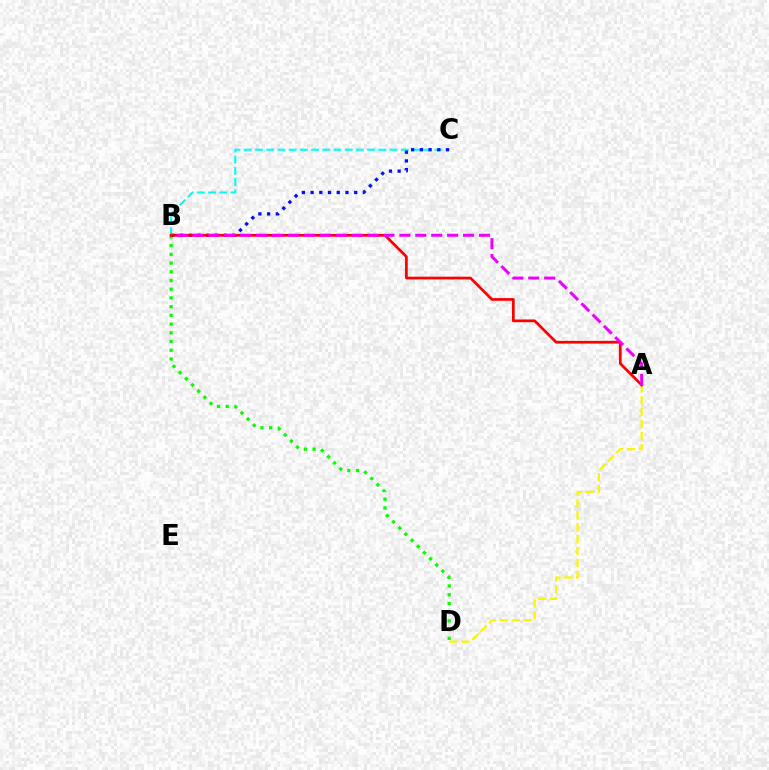{('B', 'C'): [{'color': '#00fff6', 'line_style': 'dashed', 'thickness': 1.52}, {'color': '#0010ff', 'line_style': 'dotted', 'thickness': 2.37}], ('B', 'D'): [{'color': '#08ff00', 'line_style': 'dotted', 'thickness': 2.37}], ('A', 'D'): [{'color': '#fcf500', 'line_style': 'dashed', 'thickness': 1.62}], ('A', 'B'): [{'color': '#ff0000', 'line_style': 'solid', 'thickness': 1.96}, {'color': '#ee00ff', 'line_style': 'dashed', 'thickness': 2.16}]}